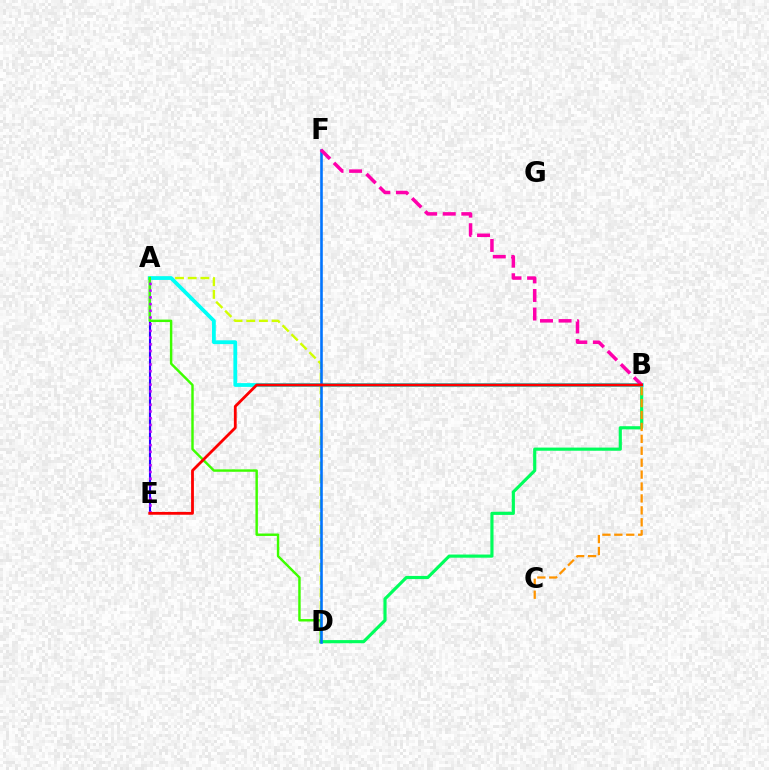{('B', 'D'): [{'color': '#00ff5c', 'line_style': 'solid', 'thickness': 2.27}], ('A', 'E'): [{'color': '#2500ff', 'line_style': 'solid', 'thickness': 1.53}, {'color': '#b900ff', 'line_style': 'dotted', 'thickness': 1.82}], ('A', 'D'): [{'color': '#d1ff00', 'line_style': 'dashed', 'thickness': 1.72}, {'color': '#3dff00', 'line_style': 'solid', 'thickness': 1.75}], ('A', 'B'): [{'color': '#00fff6', 'line_style': 'solid', 'thickness': 2.72}], ('B', 'C'): [{'color': '#ff9400', 'line_style': 'dashed', 'thickness': 1.62}], ('D', 'F'): [{'color': '#0074ff', 'line_style': 'solid', 'thickness': 1.87}], ('B', 'F'): [{'color': '#ff00ac', 'line_style': 'dashed', 'thickness': 2.52}], ('B', 'E'): [{'color': '#ff0000', 'line_style': 'solid', 'thickness': 2.02}]}